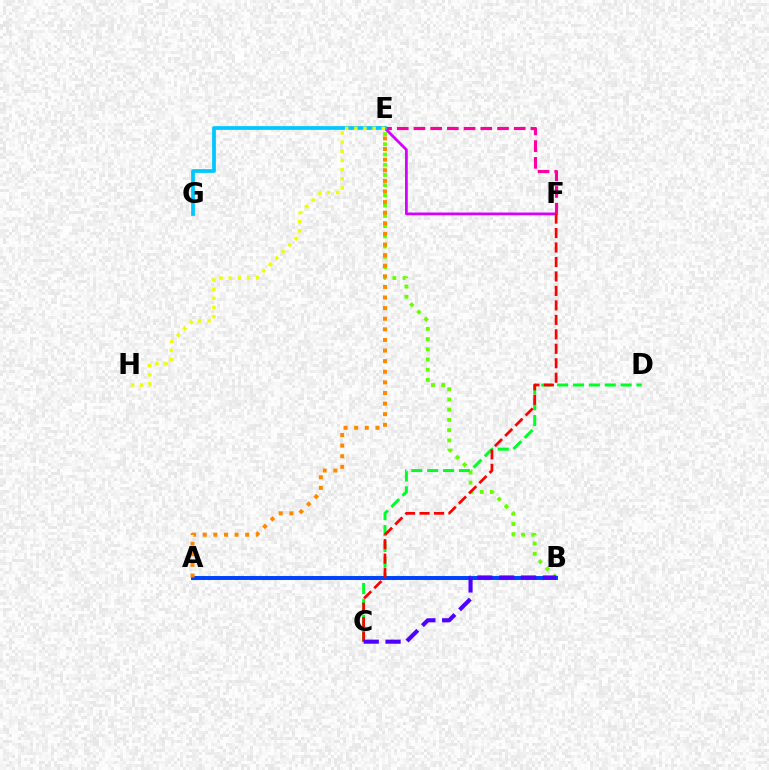{('B', 'E'): [{'color': '#66ff00', 'line_style': 'dotted', 'thickness': 2.78}], ('A', 'B'): [{'color': '#00ffaf', 'line_style': 'solid', 'thickness': 2.92}, {'color': '#003fff', 'line_style': 'solid', 'thickness': 2.79}], ('C', 'D'): [{'color': '#00ff27', 'line_style': 'dashed', 'thickness': 2.16}], ('A', 'E'): [{'color': '#ff8800', 'line_style': 'dotted', 'thickness': 2.88}], ('E', 'F'): [{'color': '#d600ff', 'line_style': 'solid', 'thickness': 1.98}, {'color': '#ff00a0', 'line_style': 'dashed', 'thickness': 2.27}], ('E', 'G'): [{'color': '#00c7ff', 'line_style': 'solid', 'thickness': 2.69}], ('C', 'F'): [{'color': '#ff0000', 'line_style': 'dashed', 'thickness': 1.97}], ('B', 'C'): [{'color': '#4f00ff', 'line_style': 'dashed', 'thickness': 2.97}], ('E', 'H'): [{'color': '#eeff00', 'line_style': 'dotted', 'thickness': 2.48}]}